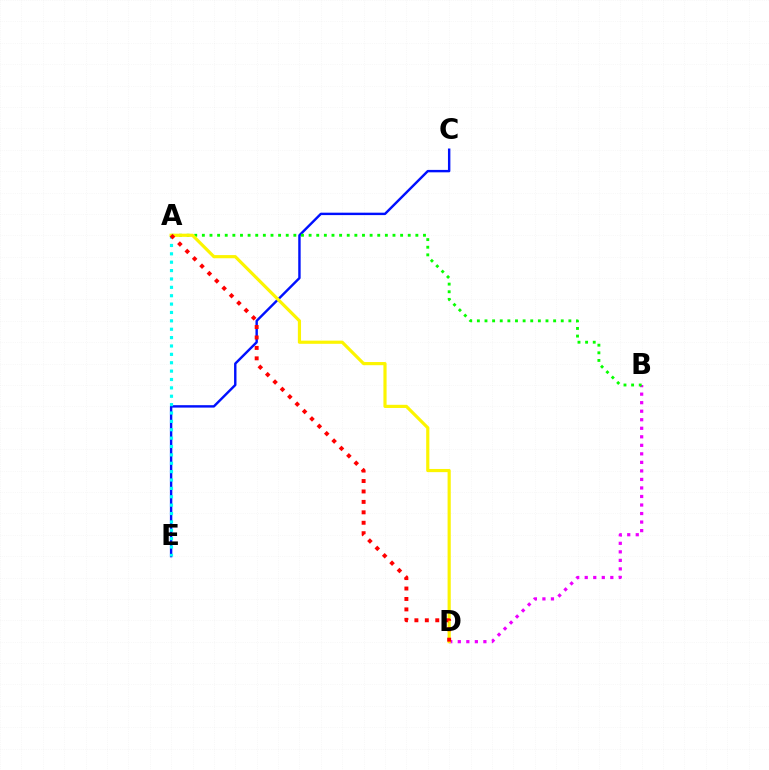{('B', 'D'): [{'color': '#ee00ff', 'line_style': 'dotted', 'thickness': 2.32}], ('C', 'E'): [{'color': '#0010ff', 'line_style': 'solid', 'thickness': 1.74}], ('A', 'B'): [{'color': '#08ff00', 'line_style': 'dotted', 'thickness': 2.07}], ('A', 'E'): [{'color': '#00fff6', 'line_style': 'dotted', 'thickness': 2.28}], ('A', 'D'): [{'color': '#fcf500', 'line_style': 'solid', 'thickness': 2.28}, {'color': '#ff0000', 'line_style': 'dotted', 'thickness': 2.84}]}